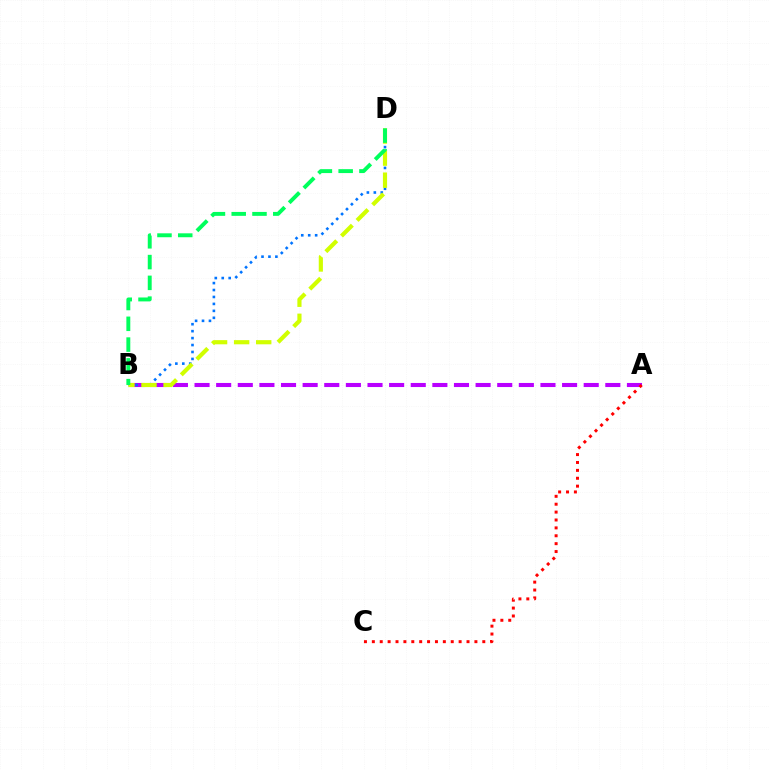{('A', 'B'): [{'color': '#b900ff', 'line_style': 'dashed', 'thickness': 2.94}], ('B', 'D'): [{'color': '#0074ff', 'line_style': 'dotted', 'thickness': 1.89}, {'color': '#d1ff00', 'line_style': 'dashed', 'thickness': 3.0}, {'color': '#00ff5c', 'line_style': 'dashed', 'thickness': 2.82}], ('A', 'C'): [{'color': '#ff0000', 'line_style': 'dotted', 'thickness': 2.14}]}